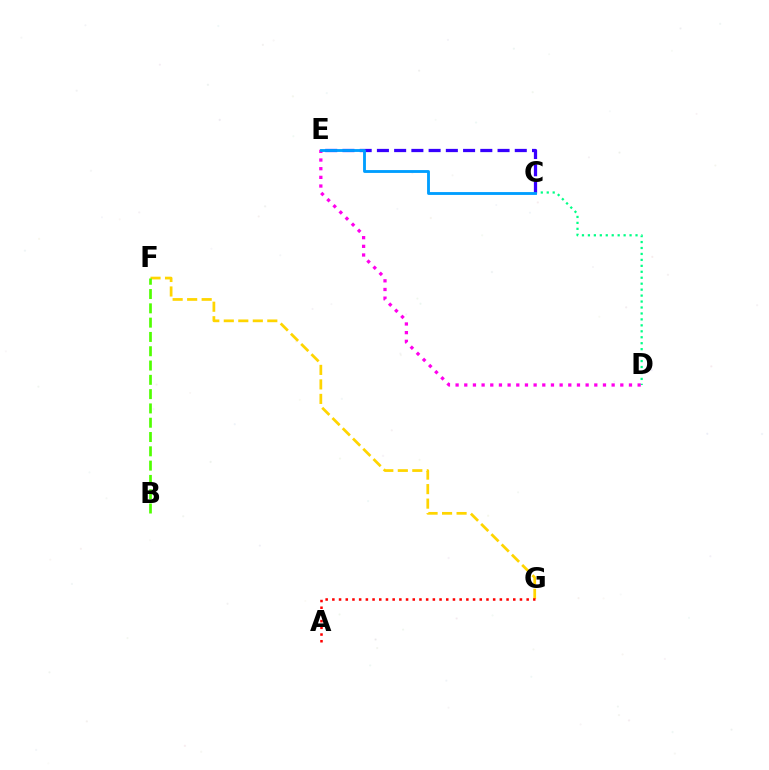{('F', 'G'): [{'color': '#ffd500', 'line_style': 'dashed', 'thickness': 1.97}], ('C', 'D'): [{'color': '#00ff86', 'line_style': 'dotted', 'thickness': 1.62}], ('C', 'E'): [{'color': '#3700ff', 'line_style': 'dashed', 'thickness': 2.34}, {'color': '#009eff', 'line_style': 'solid', 'thickness': 2.06}], ('B', 'F'): [{'color': '#4fff00', 'line_style': 'dashed', 'thickness': 1.94}], ('D', 'E'): [{'color': '#ff00ed', 'line_style': 'dotted', 'thickness': 2.36}], ('A', 'G'): [{'color': '#ff0000', 'line_style': 'dotted', 'thickness': 1.82}]}